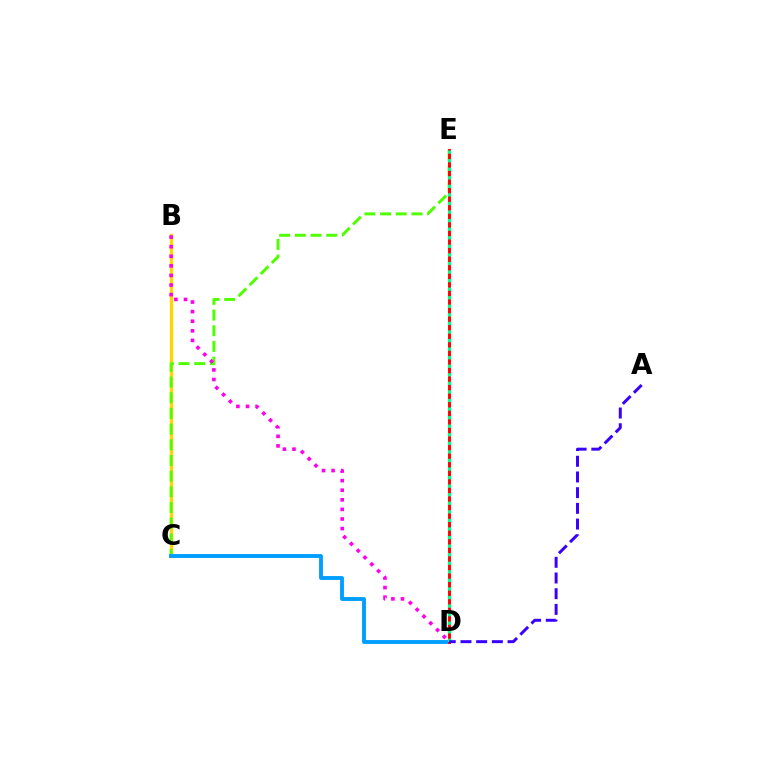{('B', 'C'): [{'color': '#ffd500', 'line_style': 'solid', 'thickness': 2.4}], ('C', 'E'): [{'color': '#4fff00', 'line_style': 'dashed', 'thickness': 2.13}], ('C', 'D'): [{'color': '#009eff', 'line_style': 'solid', 'thickness': 2.78}], ('D', 'E'): [{'color': '#ff0000', 'line_style': 'solid', 'thickness': 2.11}, {'color': '#00ff86', 'line_style': 'dotted', 'thickness': 2.33}], ('A', 'D'): [{'color': '#3700ff', 'line_style': 'dashed', 'thickness': 2.13}], ('B', 'D'): [{'color': '#ff00ed', 'line_style': 'dotted', 'thickness': 2.61}]}